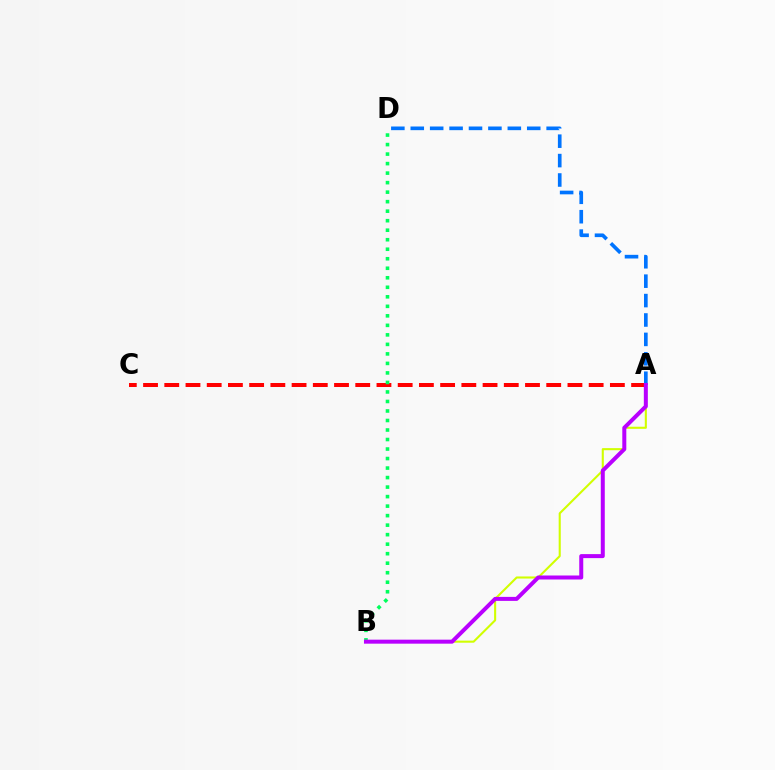{('A', 'B'): [{'color': '#d1ff00', 'line_style': 'solid', 'thickness': 1.51}, {'color': '#b900ff', 'line_style': 'solid', 'thickness': 2.88}], ('A', 'C'): [{'color': '#ff0000', 'line_style': 'dashed', 'thickness': 2.88}], ('B', 'D'): [{'color': '#00ff5c', 'line_style': 'dotted', 'thickness': 2.58}], ('A', 'D'): [{'color': '#0074ff', 'line_style': 'dashed', 'thickness': 2.64}]}